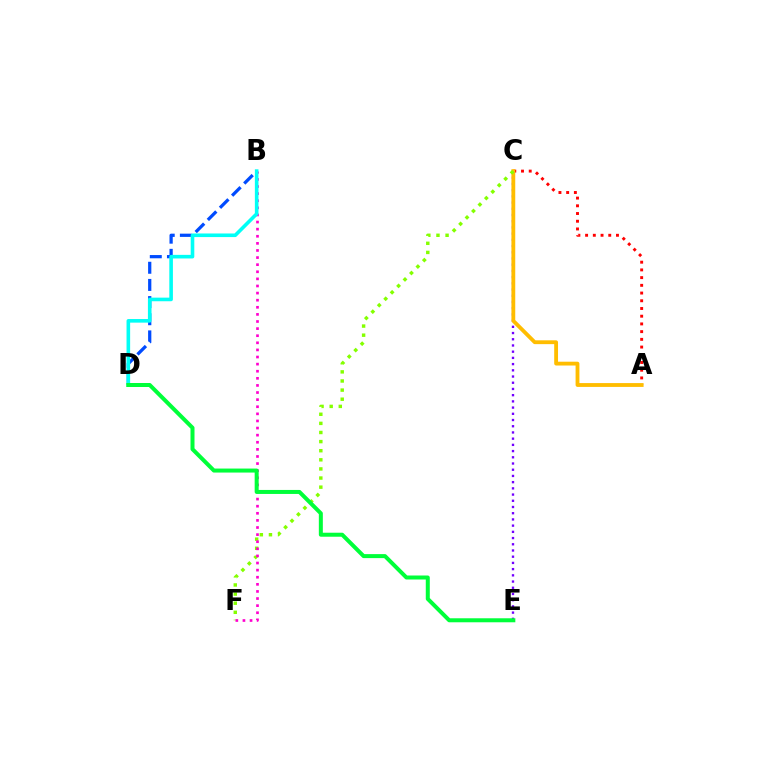{('C', 'E'): [{'color': '#7200ff', 'line_style': 'dotted', 'thickness': 1.69}], ('A', 'C'): [{'color': '#ff0000', 'line_style': 'dotted', 'thickness': 2.1}, {'color': '#ffbd00', 'line_style': 'solid', 'thickness': 2.75}], ('B', 'D'): [{'color': '#004bff', 'line_style': 'dashed', 'thickness': 2.33}, {'color': '#00fff6', 'line_style': 'solid', 'thickness': 2.6}], ('C', 'F'): [{'color': '#84ff00', 'line_style': 'dotted', 'thickness': 2.48}], ('B', 'F'): [{'color': '#ff00cf', 'line_style': 'dotted', 'thickness': 1.93}], ('D', 'E'): [{'color': '#00ff39', 'line_style': 'solid', 'thickness': 2.88}]}